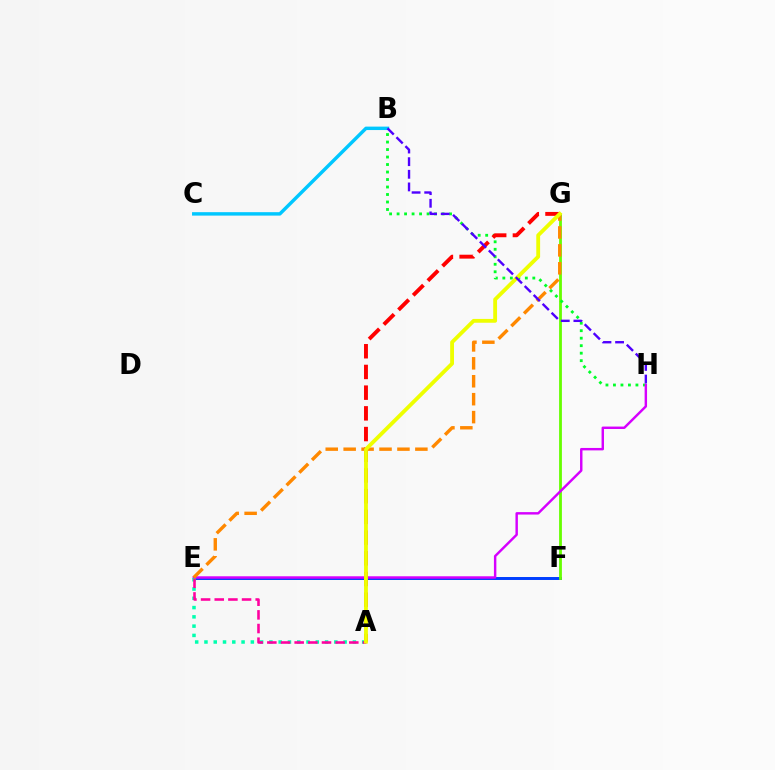{('E', 'F'): [{'color': '#003fff', 'line_style': 'solid', 'thickness': 2.13}], ('F', 'G'): [{'color': '#66ff00', 'line_style': 'solid', 'thickness': 2.02}], ('B', 'H'): [{'color': '#00ff27', 'line_style': 'dotted', 'thickness': 2.04}, {'color': '#4f00ff', 'line_style': 'dashed', 'thickness': 1.72}], ('E', 'H'): [{'color': '#d600ff', 'line_style': 'solid', 'thickness': 1.76}], ('B', 'C'): [{'color': '#00c7ff', 'line_style': 'solid', 'thickness': 2.47}], ('E', 'G'): [{'color': '#ff8800', 'line_style': 'dashed', 'thickness': 2.44}], ('A', 'E'): [{'color': '#00ffaf', 'line_style': 'dotted', 'thickness': 2.52}, {'color': '#ff00a0', 'line_style': 'dashed', 'thickness': 1.86}], ('A', 'G'): [{'color': '#ff0000', 'line_style': 'dashed', 'thickness': 2.81}, {'color': '#eeff00', 'line_style': 'solid', 'thickness': 2.76}]}